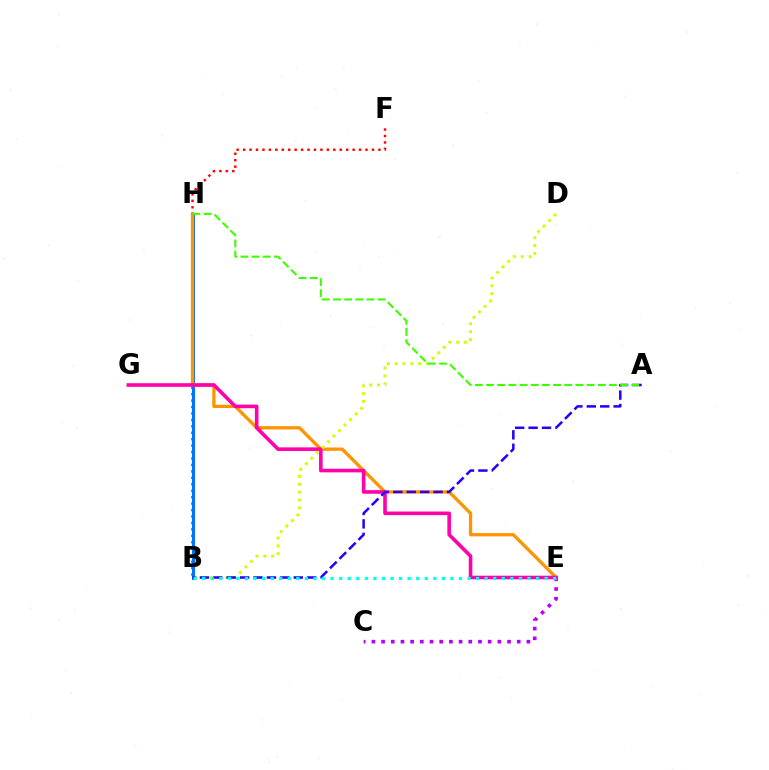{('B', 'F'): [{'color': '#ff0000', 'line_style': 'dotted', 'thickness': 1.75}], ('C', 'E'): [{'color': '#b900ff', 'line_style': 'dotted', 'thickness': 2.63}], ('B', 'H'): [{'color': '#00ff5c', 'line_style': 'solid', 'thickness': 1.85}, {'color': '#0074ff', 'line_style': 'solid', 'thickness': 2.19}], ('E', 'H'): [{'color': '#ff9400', 'line_style': 'solid', 'thickness': 2.38}], ('E', 'G'): [{'color': '#ff00ac', 'line_style': 'solid', 'thickness': 2.59}], ('B', 'D'): [{'color': '#d1ff00', 'line_style': 'dotted', 'thickness': 2.12}], ('A', 'B'): [{'color': '#2500ff', 'line_style': 'dashed', 'thickness': 1.82}], ('B', 'E'): [{'color': '#00fff6', 'line_style': 'dotted', 'thickness': 2.33}], ('A', 'H'): [{'color': '#3dff00', 'line_style': 'dashed', 'thickness': 1.52}]}